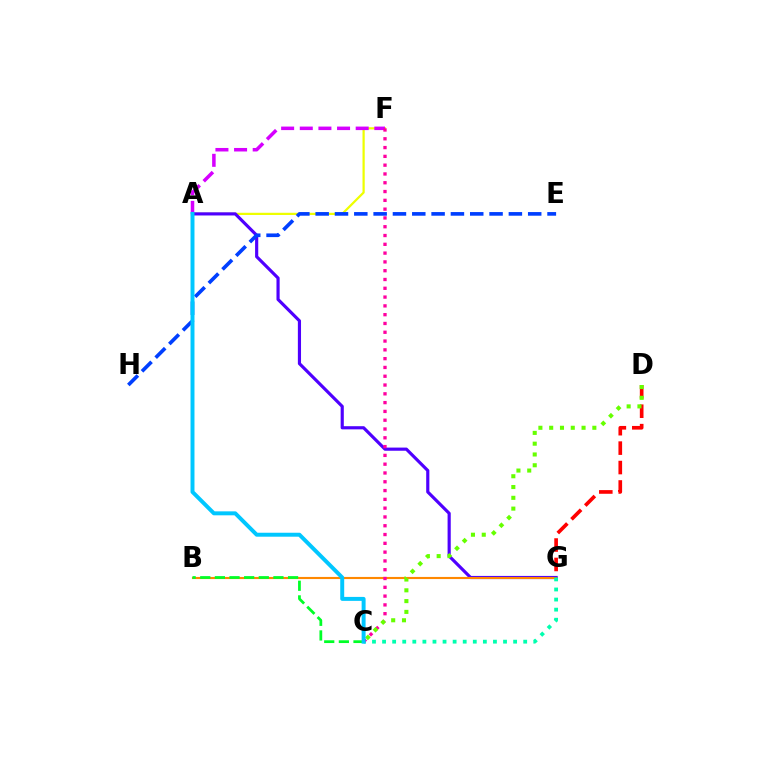{('A', 'F'): [{'color': '#eeff00', 'line_style': 'solid', 'thickness': 1.6}, {'color': '#d600ff', 'line_style': 'dashed', 'thickness': 2.53}], ('A', 'G'): [{'color': '#4f00ff', 'line_style': 'solid', 'thickness': 2.27}], ('B', 'G'): [{'color': '#ff8800', 'line_style': 'solid', 'thickness': 1.53}], ('D', 'G'): [{'color': '#ff0000', 'line_style': 'dashed', 'thickness': 2.64}], ('C', 'G'): [{'color': '#00ffaf', 'line_style': 'dotted', 'thickness': 2.74}], ('C', 'F'): [{'color': '#ff00a0', 'line_style': 'dotted', 'thickness': 2.39}], ('C', 'D'): [{'color': '#66ff00', 'line_style': 'dotted', 'thickness': 2.93}], ('B', 'C'): [{'color': '#00ff27', 'line_style': 'dashed', 'thickness': 1.99}], ('E', 'H'): [{'color': '#003fff', 'line_style': 'dashed', 'thickness': 2.62}], ('A', 'C'): [{'color': '#00c7ff', 'line_style': 'solid', 'thickness': 2.85}]}